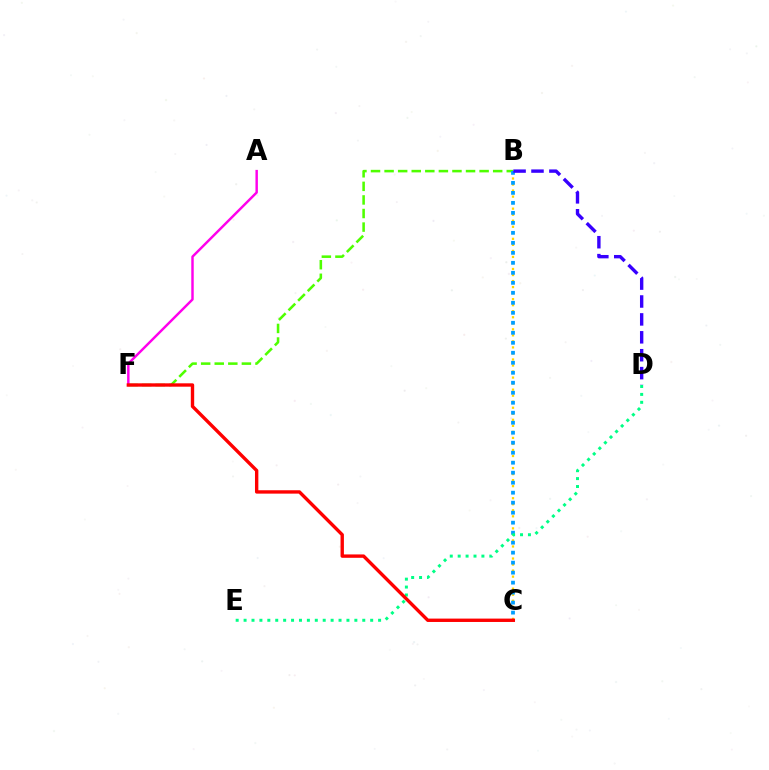{('B', 'C'): [{'color': '#ffd500', 'line_style': 'dotted', 'thickness': 1.64}, {'color': '#009eff', 'line_style': 'dotted', 'thickness': 2.72}], ('B', 'F'): [{'color': '#4fff00', 'line_style': 'dashed', 'thickness': 1.84}], ('A', 'F'): [{'color': '#ff00ed', 'line_style': 'solid', 'thickness': 1.76}], ('D', 'E'): [{'color': '#00ff86', 'line_style': 'dotted', 'thickness': 2.15}], ('C', 'F'): [{'color': '#ff0000', 'line_style': 'solid', 'thickness': 2.43}], ('B', 'D'): [{'color': '#3700ff', 'line_style': 'dashed', 'thickness': 2.43}]}